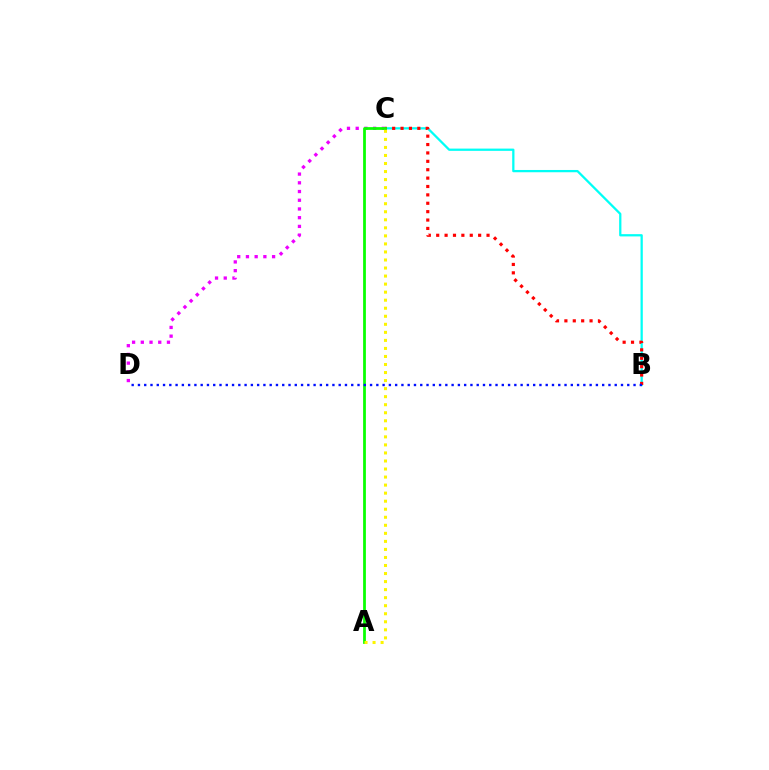{('B', 'C'): [{'color': '#00fff6', 'line_style': 'solid', 'thickness': 1.63}, {'color': '#ff0000', 'line_style': 'dotted', 'thickness': 2.28}], ('C', 'D'): [{'color': '#ee00ff', 'line_style': 'dotted', 'thickness': 2.37}], ('A', 'C'): [{'color': '#08ff00', 'line_style': 'solid', 'thickness': 1.99}, {'color': '#fcf500', 'line_style': 'dotted', 'thickness': 2.18}], ('B', 'D'): [{'color': '#0010ff', 'line_style': 'dotted', 'thickness': 1.7}]}